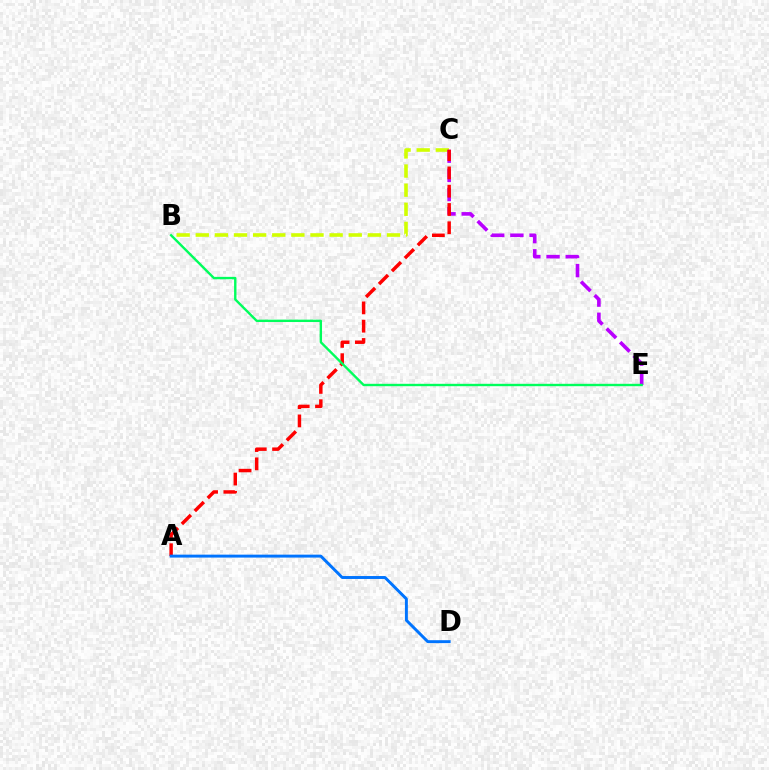{('B', 'C'): [{'color': '#d1ff00', 'line_style': 'dashed', 'thickness': 2.6}], ('C', 'E'): [{'color': '#b900ff', 'line_style': 'dashed', 'thickness': 2.61}], ('A', 'C'): [{'color': '#ff0000', 'line_style': 'dashed', 'thickness': 2.49}], ('B', 'E'): [{'color': '#00ff5c', 'line_style': 'solid', 'thickness': 1.72}], ('A', 'D'): [{'color': '#0074ff', 'line_style': 'solid', 'thickness': 2.11}]}